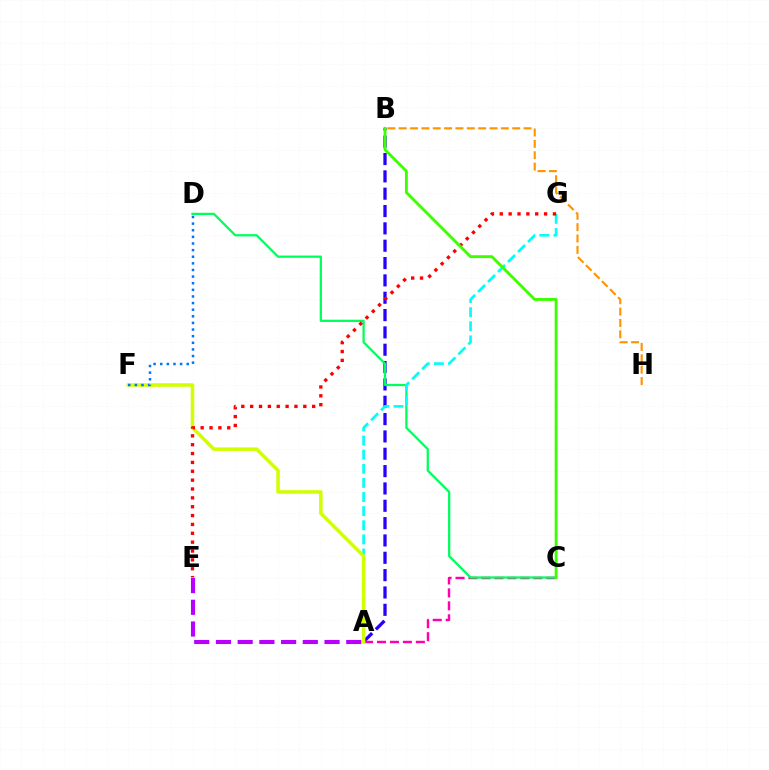{('A', 'B'): [{'color': '#2500ff', 'line_style': 'dashed', 'thickness': 2.36}], ('A', 'C'): [{'color': '#ff00ac', 'line_style': 'dashed', 'thickness': 1.76}], ('C', 'D'): [{'color': '#00ff5c', 'line_style': 'solid', 'thickness': 1.63}], ('A', 'G'): [{'color': '#00fff6', 'line_style': 'dashed', 'thickness': 1.92}], ('A', 'F'): [{'color': '#d1ff00', 'line_style': 'solid', 'thickness': 2.53}], ('B', 'H'): [{'color': '#ff9400', 'line_style': 'dashed', 'thickness': 1.54}], ('D', 'F'): [{'color': '#0074ff', 'line_style': 'dotted', 'thickness': 1.8}], ('E', 'G'): [{'color': '#ff0000', 'line_style': 'dotted', 'thickness': 2.41}], ('A', 'E'): [{'color': '#b900ff', 'line_style': 'dashed', 'thickness': 2.95}], ('B', 'C'): [{'color': '#3dff00', 'line_style': 'solid', 'thickness': 2.07}]}